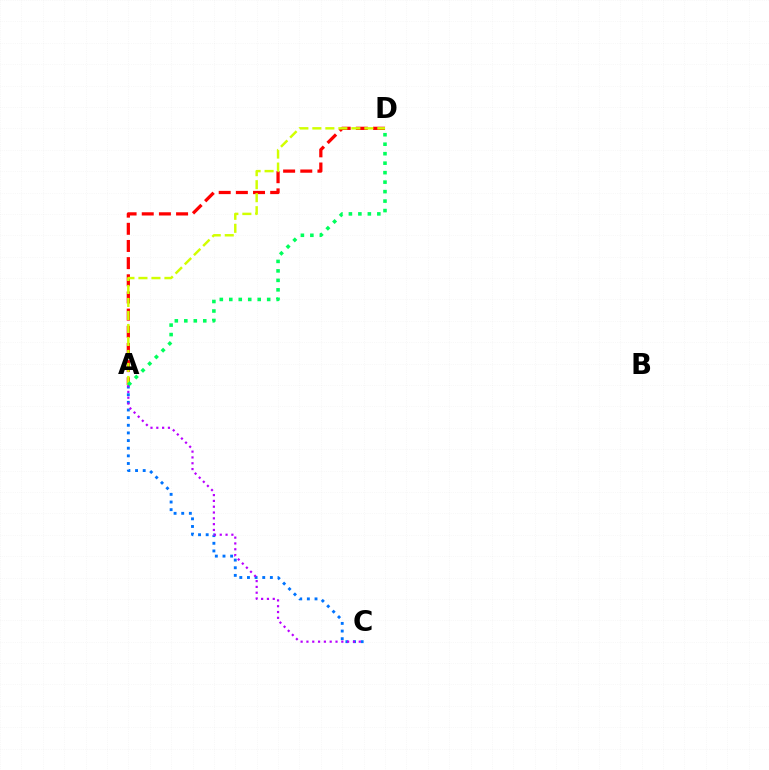{('A', 'C'): [{'color': '#0074ff', 'line_style': 'dotted', 'thickness': 2.08}, {'color': '#b900ff', 'line_style': 'dotted', 'thickness': 1.58}], ('A', 'D'): [{'color': '#ff0000', 'line_style': 'dashed', 'thickness': 2.33}, {'color': '#d1ff00', 'line_style': 'dashed', 'thickness': 1.77}, {'color': '#00ff5c', 'line_style': 'dotted', 'thickness': 2.58}]}